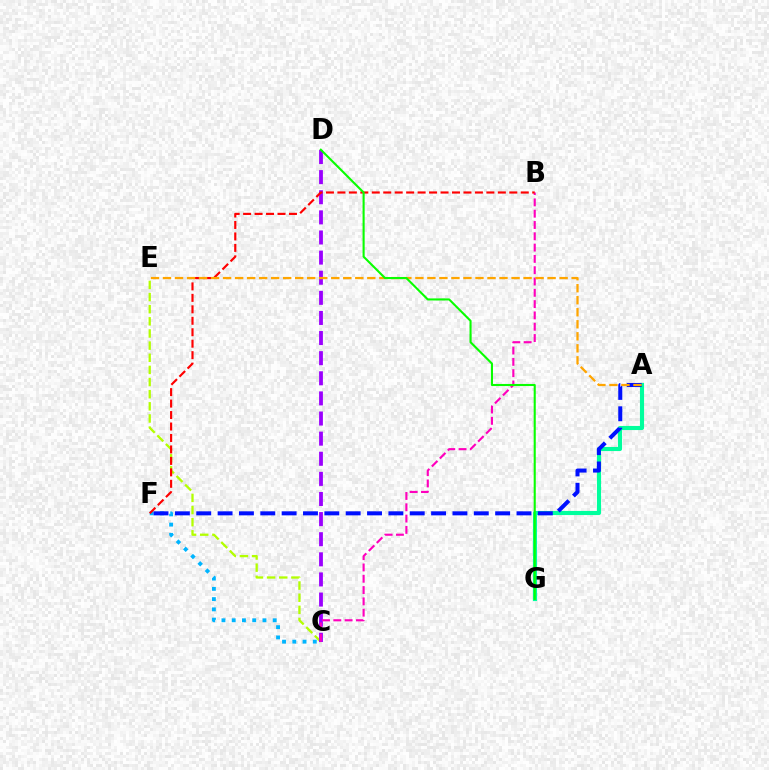{('C', 'F'): [{'color': '#00b5ff', 'line_style': 'dotted', 'thickness': 2.78}], ('A', 'G'): [{'color': '#00ff9d', 'line_style': 'solid', 'thickness': 2.97}], ('A', 'F'): [{'color': '#0010ff', 'line_style': 'dashed', 'thickness': 2.9}], ('C', 'E'): [{'color': '#b3ff00', 'line_style': 'dashed', 'thickness': 1.65}], ('C', 'D'): [{'color': '#9b00ff', 'line_style': 'dashed', 'thickness': 2.73}], ('B', 'C'): [{'color': '#ff00bd', 'line_style': 'dashed', 'thickness': 1.54}], ('B', 'F'): [{'color': '#ff0000', 'line_style': 'dashed', 'thickness': 1.56}], ('A', 'E'): [{'color': '#ffa500', 'line_style': 'dashed', 'thickness': 1.63}], ('D', 'G'): [{'color': '#08ff00', 'line_style': 'solid', 'thickness': 1.51}]}